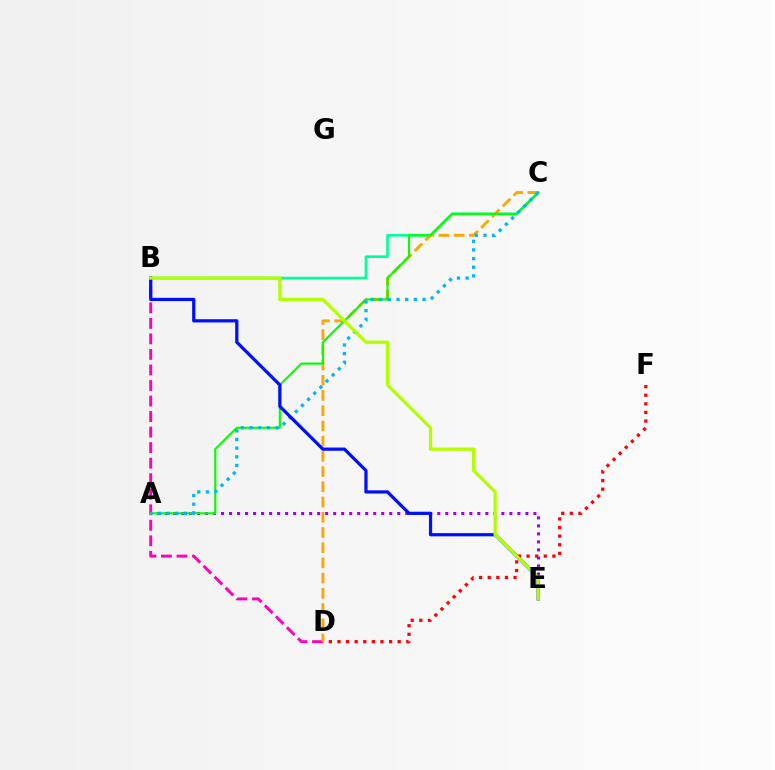{('D', 'F'): [{'color': '#ff0000', 'line_style': 'dotted', 'thickness': 2.34}], ('B', 'D'): [{'color': '#ff00bd', 'line_style': 'dashed', 'thickness': 2.11}], ('A', 'E'): [{'color': '#9b00ff', 'line_style': 'dotted', 'thickness': 2.18}], ('B', 'C'): [{'color': '#00ff9d', 'line_style': 'solid', 'thickness': 1.91}], ('C', 'D'): [{'color': '#ffa500', 'line_style': 'dashed', 'thickness': 2.07}], ('A', 'C'): [{'color': '#08ff00', 'line_style': 'solid', 'thickness': 1.55}, {'color': '#00b5ff', 'line_style': 'dotted', 'thickness': 2.35}], ('B', 'E'): [{'color': '#0010ff', 'line_style': 'solid', 'thickness': 2.33}, {'color': '#b3ff00', 'line_style': 'solid', 'thickness': 2.35}]}